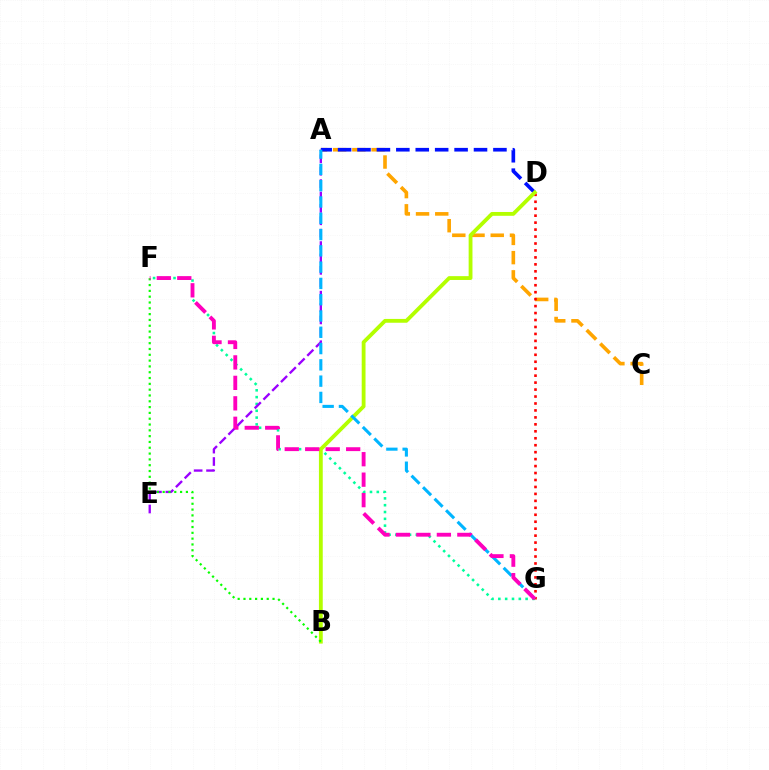{('A', 'C'): [{'color': '#ffa500', 'line_style': 'dashed', 'thickness': 2.61}], ('A', 'D'): [{'color': '#0010ff', 'line_style': 'dashed', 'thickness': 2.64}], ('F', 'G'): [{'color': '#00ff9d', 'line_style': 'dotted', 'thickness': 1.85}, {'color': '#ff00bd', 'line_style': 'dashed', 'thickness': 2.78}], ('D', 'G'): [{'color': '#ff0000', 'line_style': 'dotted', 'thickness': 1.89}], ('A', 'E'): [{'color': '#9b00ff', 'line_style': 'dashed', 'thickness': 1.68}], ('B', 'D'): [{'color': '#b3ff00', 'line_style': 'solid', 'thickness': 2.75}], ('B', 'F'): [{'color': '#08ff00', 'line_style': 'dotted', 'thickness': 1.58}], ('A', 'G'): [{'color': '#00b5ff', 'line_style': 'dashed', 'thickness': 2.21}]}